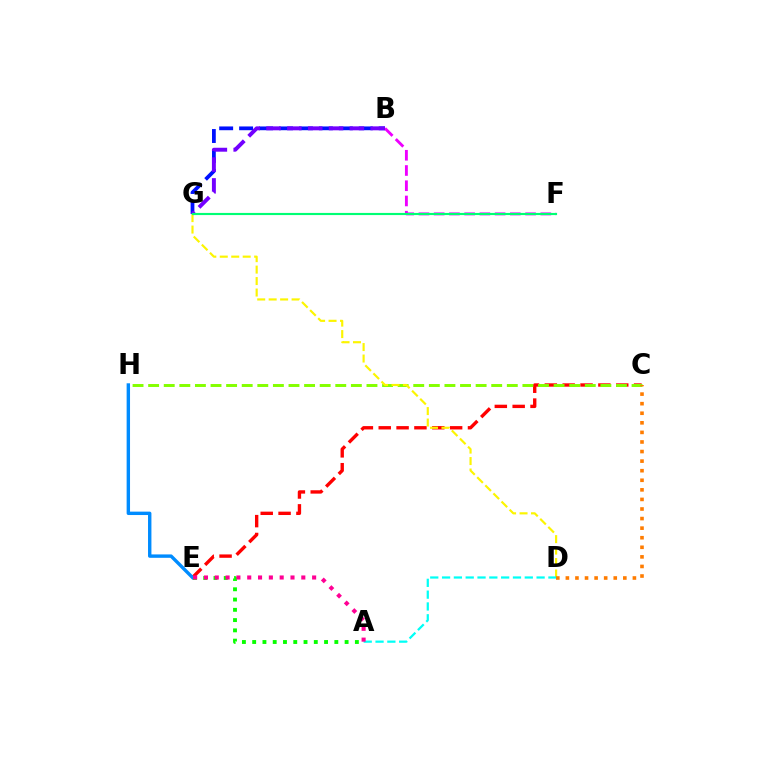{('B', 'F'): [{'color': '#ee00ff', 'line_style': 'dashed', 'thickness': 2.07}], ('C', 'E'): [{'color': '#ff0000', 'line_style': 'dashed', 'thickness': 2.42}], ('B', 'G'): [{'color': '#0010ff', 'line_style': 'dashed', 'thickness': 2.71}, {'color': '#7200ff', 'line_style': 'dashed', 'thickness': 2.83}], ('C', 'H'): [{'color': '#84ff00', 'line_style': 'dashed', 'thickness': 2.12}], ('E', 'H'): [{'color': '#008cff', 'line_style': 'solid', 'thickness': 2.45}], ('D', 'G'): [{'color': '#fcf500', 'line_style': 'dashed', 'thickness': 1.56}], ('C', 'D'): [{'color': '#ff7c00', 'line_style': 'dotted', 'thickness': 2.6}], ('A', 'D'): [{'color': '#00fff6', 'line_style': 'dashed', 'thickness': 1.61}], ('A', 'E'): [{'color': '#08ff00', 'line_style': 'dotted', 'thickness': 2.79}, {'color': '#ff0094', 'line_style': 'dotted', 'thickness': 2.94}], ('F', 'G'): [{'color': '#00ff74', 'line_style': 'solid', 'thickness': 1.55}]}